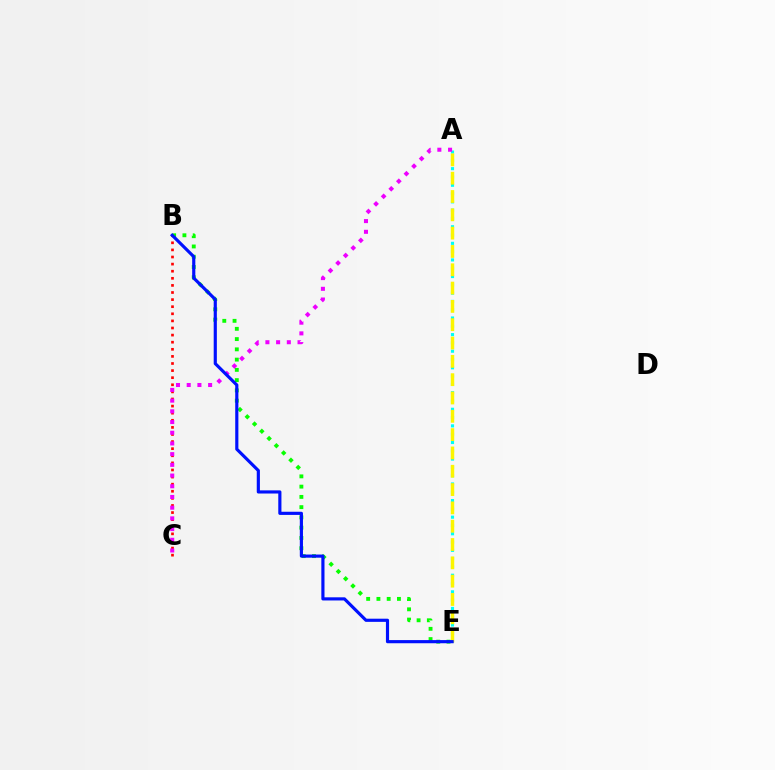{('B', 'C'): [{'color': '#ff0000', 'line_style': 'dotted', 'thickness': 1.93}], ('A', 'E'): [{'color': '#00fff6', 'line_style': 'dotted', 'thickness': 2.25}, {'color': '#fcf500', 'line_style': 'dashed', 'thickness': 2.49}], ('B', 'E'): [{'color': '#08ff00', 'line_style': 'dotted', 'thickness': 2.79}, {'color': '#0010ff', 'line_style': 'solid', 'thickness': 2.27}], ('A', 'C'): [{'color': '#ee00ff', 'line_style': 'dotted', 'thickness': 2.91}]}